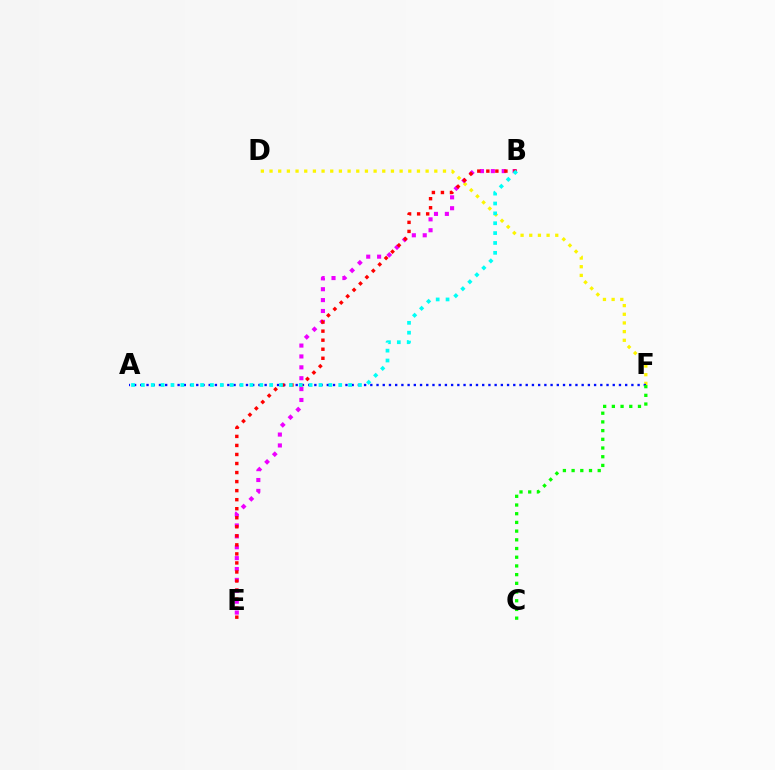{('D', 'F'): [{'color': '#fcf500', 'line_style': 'dotted', 'thickness': 2.36}], ('A', 'F'): [{'color': '#0010ff', 'line_style': 'dotted', 'thickness': 1.69}], ('C', 'F'): [{'color': '#08ff00', 'line_style': 'dotted', 'thickness': 2.36}], ('B', 'E'): [{'color': '#ee00ff', 'line_style': 'dotted', 'thickness': 2.96}, {'color': '#ff0000', 'line_style': 'dotted', 'thickness': 2.46}], ('A', 'B'): [{'color': '#00fff6', 'line_style': 'dotted', 'thickness': 2.68}]}